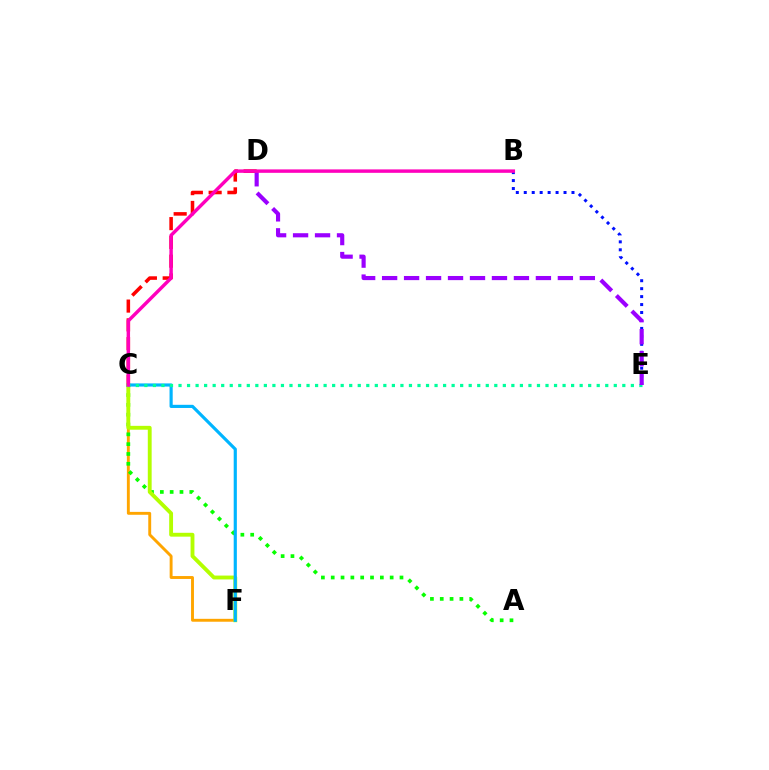{('C', 'F'): [{'color': '#ffa500', 'line_style': 'solid', 'thickness': 2.09}, {'color': '#b3ff00', 'line_style': 'solid', 'thickness': 2.78}, {'color': '#00b5ff', 'line_style': 'solid', 'thickness': 2.28}], ('C', 'D'): [{'color': '#ff0000', 'line_style': 'dashed', 'thickness': 2.55}], ('A', 'C'): [{'color': '#08ff00', 'line_style': 'dotted', 'thickness': 2.67}], ('B', 'E'): [{'color': '#0010ff', 'line_style': 'dotted', 'thickness': 2.16}], ('C', 'E'): [{'color': '#00ff9d', 'line_style': 'dotted', 'thickness': 2.32}], ('D', 'E'): [{'color': '#9b00ff', 'line_style': 'dashed', 'thickness': 2.98}], ('B', 'C'): [{'color': '#ff00bd', 'line_style': 'solid', 'thickness': 2.47}]}